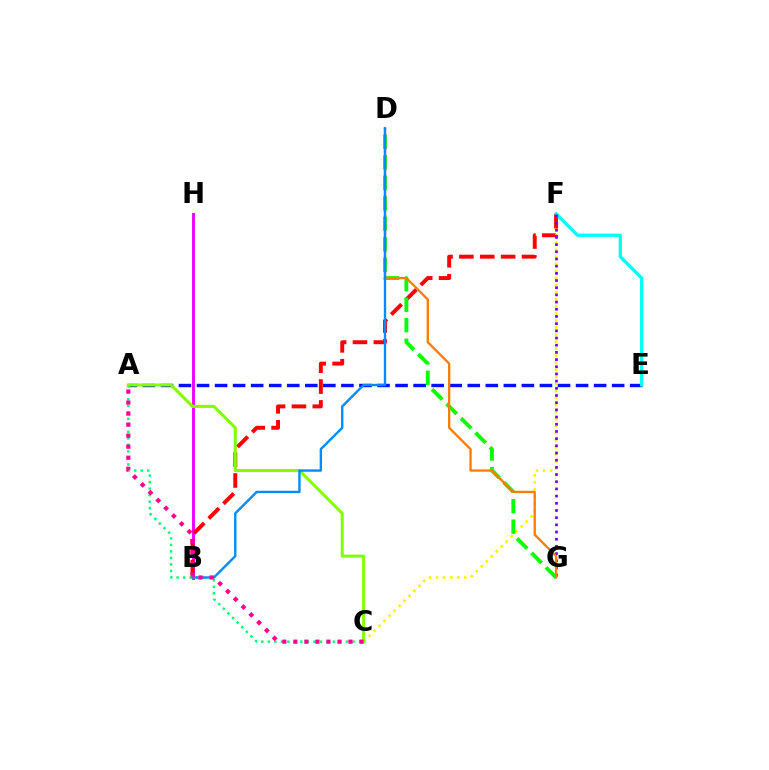{('A', 'E'): [{'color': '#0010ff', 'line_style': 'dashed', 'thickness': 2.45}], ('C', 'F'): [{'color': '#fcf500', 'line_style': 'dotted', 'thickness': 1.92}], ('B', 'H'): [{'color': '#ee00ff', 'line_style': 'solid', 'thickness': 2.09}], ('B', 'F'): [{'color': '#ff0000', 'line_style': 'dashed', 'thickness': 2.83}], ('E', 'F'): [{'color': '#00fff6', 'line_style': 'solid', 'thickness': 2.35}], ('D', 'G'): [{'color': '#08ff00', 'line_style': 'dashed', 'thickness': 2.78}, {'color': '#ff7c00', 'line_style': 'solid', 'thickness': 1.67}], ('F', 'G'): [{'color': '#7200ff', 'line_style': 'dotted', 'thickness': 1.95}], ('A', 'C'): [{'color': '#00ff74', 'line_style': 'dotted', 'thickness': 1.77}, {'color': '#84ff00', 'line_style': 'solid', 'thickness': 2.2}, {'color': '#ff0094', 'line_style': 'dotted', 'thickness': 3.0}], ('B', 'D'): [{'color': '#008cff', 'line_style': 'solid', 'thickness': 1.71}]}